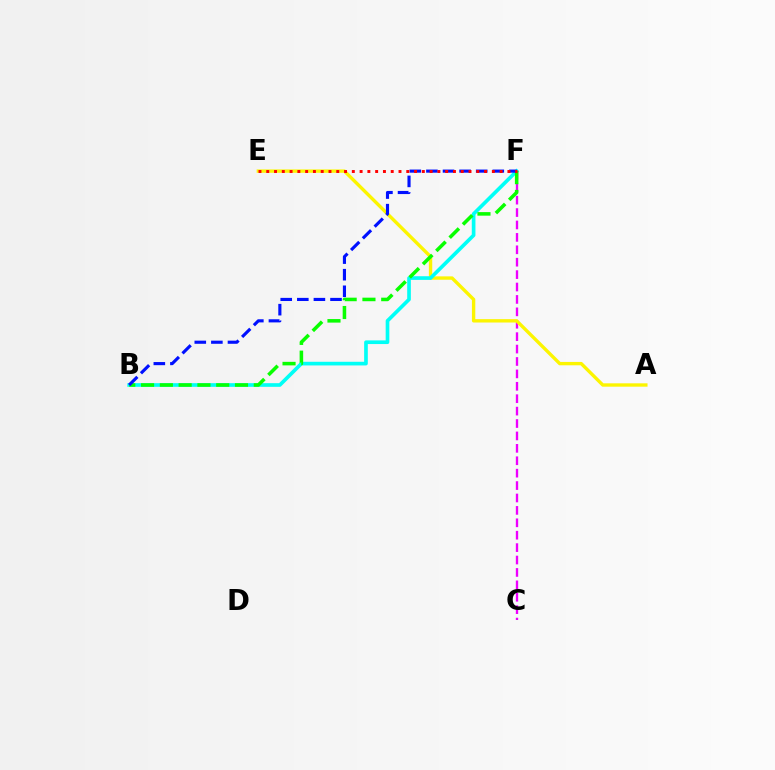{('C', 'F'): [{'color': '#ee00ff', 'line_style': 'dashed', 'thickness': 1.69}], ('A', 'E'): [{'color': '#fcf500', 'line_style': 'solid', 'thickness': 2.42}], ('B', 'F'): [{'color': '#00fff6', 'line_style': 'solid', 'thickness': 2.63}, {'color': '#08ff00', 'line_style': 'dashed', 'thickness': 2.55}, {'color': '#0010ff', 'line_style': 'dashed', 'thickness': 2.25}], ('E', 'F'): [{'color': '#ff0000', 'line_style': 'dotted', 'thickness': 2.11}]}